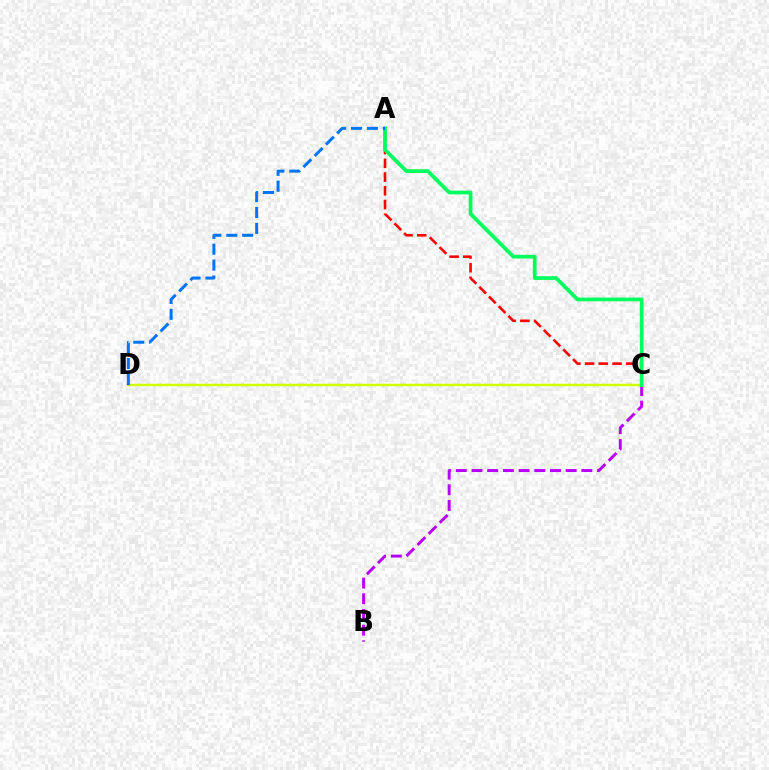{('A', 'C'): [{'color': '#ff0000', 'line_style': 'dashed', 'thickness': 1.87}, {'color': '#00ff5c', 'line_style': 'solid', 'thickness': 2.69}], ('B', 'C'): [{'color': '#b900ff', 'line_style': 'dashed', 'thickness': 2.13}], ('C', 'D'): [{'color': '#d1ff00', 'line_style': 'solid', 'thickness': 1.79}], ('A', 'D'): [{'color': '#0074ff', 'line_style': 'dashed', 'thickness': 2.16}]}